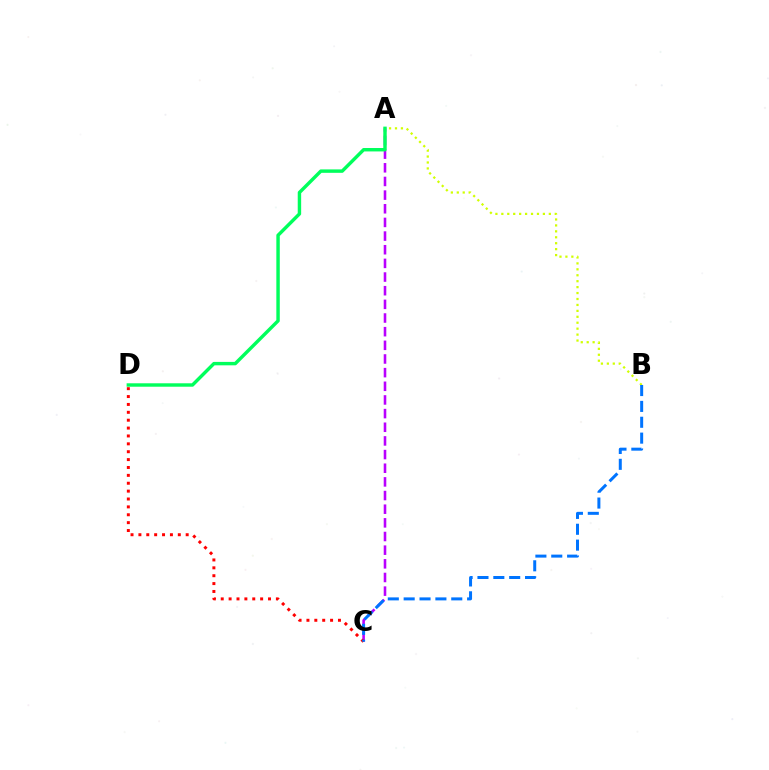{('A', 'B'): [{'color': '#d1ff00', 'line_style': 'dotted', 'thickness': 1.61}], ('A', 'C'): [{'color': '#b900ff', 'line_style': 'dashed', 'thickness': 1.86}], ('A', 'D'): [{'color': '#00ff5c', 'line_style': 'solid', 'thickness': 2.47}], ('C', 'D'): [{'color': '#ff0000', 'line_style': 'dotted', 'thickness': 2.14}], ('B', 'C'): [{'color': '#0074ff', 'line_style': 'dashed', 'thickness': 2.16}]}